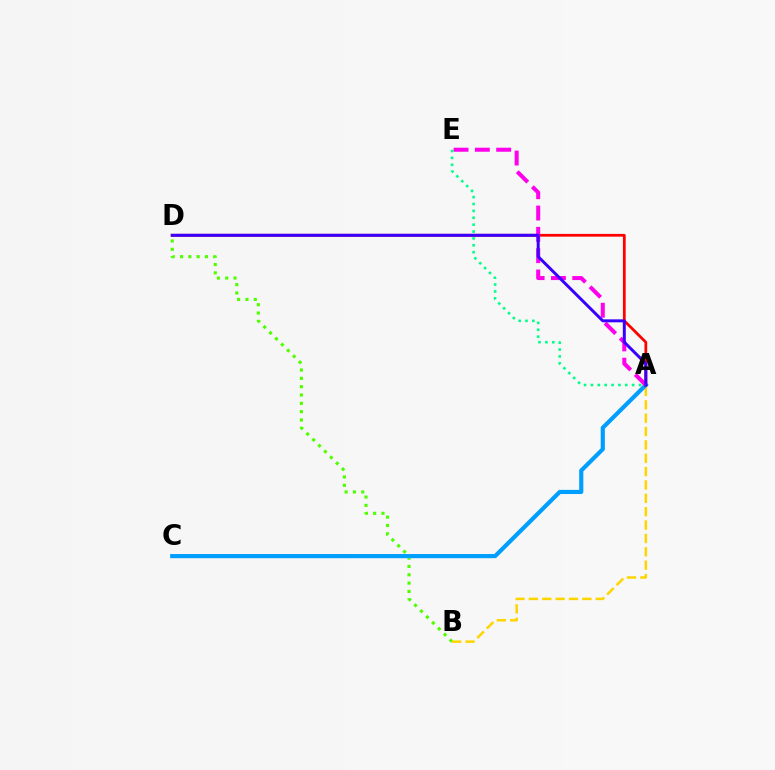{('B', 'D'): [{'color': '#4fff00', 'line_style': 'dotted', 'thickness': 2.26}], ('A', 'B'): [{'color': '#ffd500', 'line_style': 'dashed', 'thickness': 1.81}], ('A', 'C'): [{'color': '#009eff', 'line_style': 'solid', 'thickness': 2.99}], ('A', 'D'): [{'color': '#ff0000', 'line_style': 'solid', 'thickness': 1.98}, {'color': '#3700ff', 'line_style': 'solid', 'thickness': 2.14}], ('A', 'E'): [{'color': '#ff00ed', 'line_style': 'dashed', 'thickness': 2.9}, {'color': '#00ff86', 'line_style': 'dotted', 'thickness': 1.87}]}